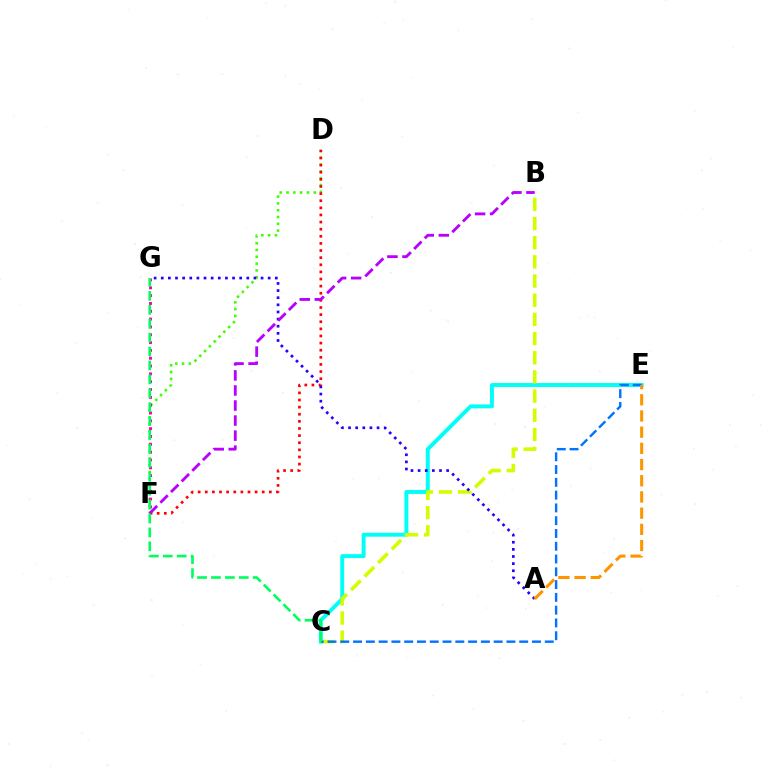{('D', 'F'): [{'color': '#3dff00', 'line_style': 'dotted', 'thickness': 1.85}, {'color': '#ff0000', 'line_style': 'dotted', 'thickness': 1.93}], ('C', 'E'): [{'color': '#00fff6', 'line_style': 'solid', 'thickness': 2.83}, {'color': '#0074ff', 'line_style': 'dashed', 'thickness': 1.74}], ('F', 'G'): [{'color': '#ff00ac', 'line_style': 'dotted', 'thickness': 2.13}], ('B', 'C'): [{'color': '#d1ff00', 'line_style': 'dashed', 'thickness': 2.6}], ('A', 'G'): [{'color': '#2500ff', 'line_style': 'dotted', 'thickness': 1.94}], ('B', 'F'): [{'color': '#b900ff', 'line_style': 'dashed', 'thickness': 2.04}], ('C', 'G'): [{'color': '#00ff5c', 'line_style': 'dashed', 'thickness': 1.89}], ('A', 'E'): [{'color': '#ff9400', 'line_style': 'dashed', 'thickness': 2.2}]}